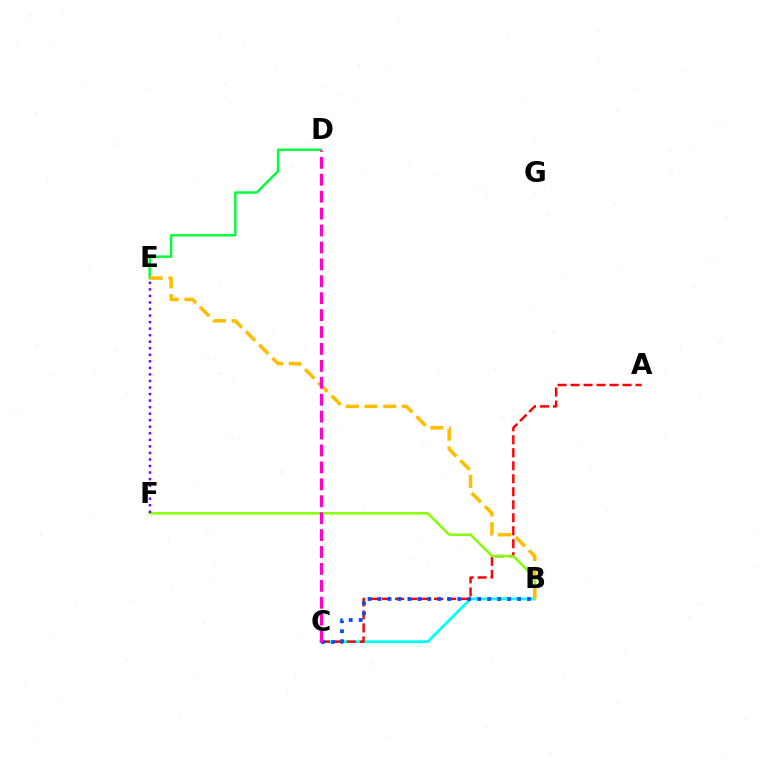{('B', 'C'): [{'color': '#00fff6', 'line_style': 'solid', 'thickness': 1.98}, {'color': '#004bff', 'line_style': 'dotted', 'thickness': 2.71}], ('D', 'E'): [{'color': '#00ff39', 'line_style': 'solid', 'thickness': 1.76}], ('A', 'C'): [{'color': '#ff0000', 'line_style': 'dashed', 'thickness': 1.77}], ('B', 'F'): [{'color': '#84ff00', 'line_style': 'solid', 'thickness': 1.76}], ('B', 'E'): [{'color': '#ffbd00', 'line_style': 'dashed', 'thickness': 2.54}], ('E', 'F'): [{'color': '#7200ff', 'line_style': 'dotted', 'thickness': 1.78}], ('C', 'D'): [{'color': '#ff00cf', 'line_style': 'dashed', 'thickness': 2.3}]}